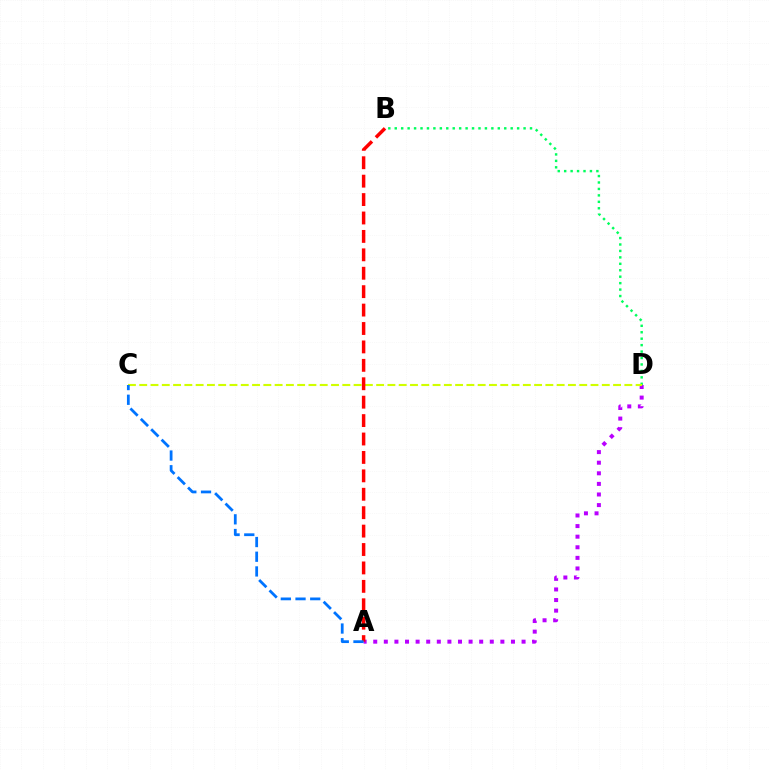{('B', 'D'): [{'color': '#00ff5c', 'line_style': 'dotted', 'thickness': 1.75}], ('A', 'D'): [{'color': '#b900ff', 'line_style': 'dotted', 'thickness': 2.88}], ('C', 'D'): [{'color': '#d1ff00', 'line_style': 'dashed', 'thickness': 1.53}], ('A', 'B'): [{'color': '#ff0000', 'line_style': 'dashed', 'thickness': 2.5}], ('A', 'C'): [{'color': '#0074ff', 'line_style': 'dashed', 'thickness': 2.0}]}